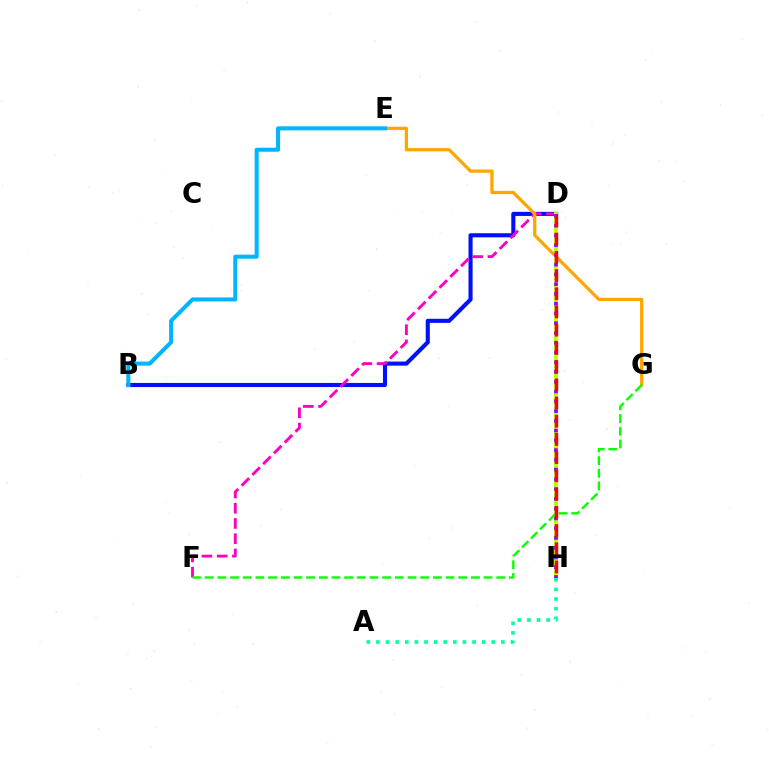{('B', 'D'): [{'color': '#0010ff', 'line_style': 'solid', 'thickness': 2.95}], ('D', 'F'): [{'color': '#ff00bd', 'line_style': 'dashed', 'thickness': 2.07}], ('E', 'G'): [{'color': '#ffa500', 'line_style': 'solid', 'thickness': 2.34}], ('D', 'H'): [{'color': '#b3ff00', 'line_style': 'solid', 'thickness': 2.81}, {'color': '#9b00ff', 'line_style': 'dotted', 'thickness': 2.65}, {'color': '#ff0000', 'line_style': 'dashed', 'thickness': 2.47}], ('A', 'H'): [{'color': '#00ff9d', 'line_style': 'dotted', 'thickness': 2.61}], ('B', 'E'): [{'color': '#00b5ff', 'line_style': 'solid', 'thickness': 2.9}], ('F', 'G'): [{'color': '#08ff00', 'line_style': 'dashed', 'thickness': 1.72}]}